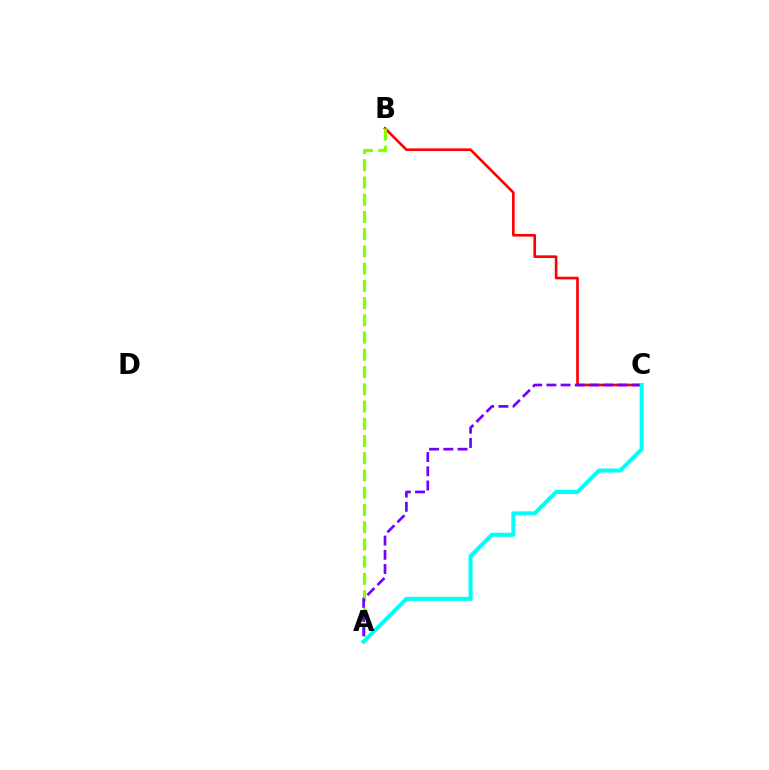{('B', 'C'): [{'color': '#ff0000', 'line_style': 'solid', 'thickness': 1.91}], ('A', 'B'): [{'color': '#84ff00', 'line_style': 'dashed', 'thickness': 2.34}], ('A', 'C'): [{'color': '#7200ff', 'line_style': 'dashed', 'thickness': 1.93}, {'color': '#00fff6', 'line_style': 'solid', 'thickness': 2.91}]}